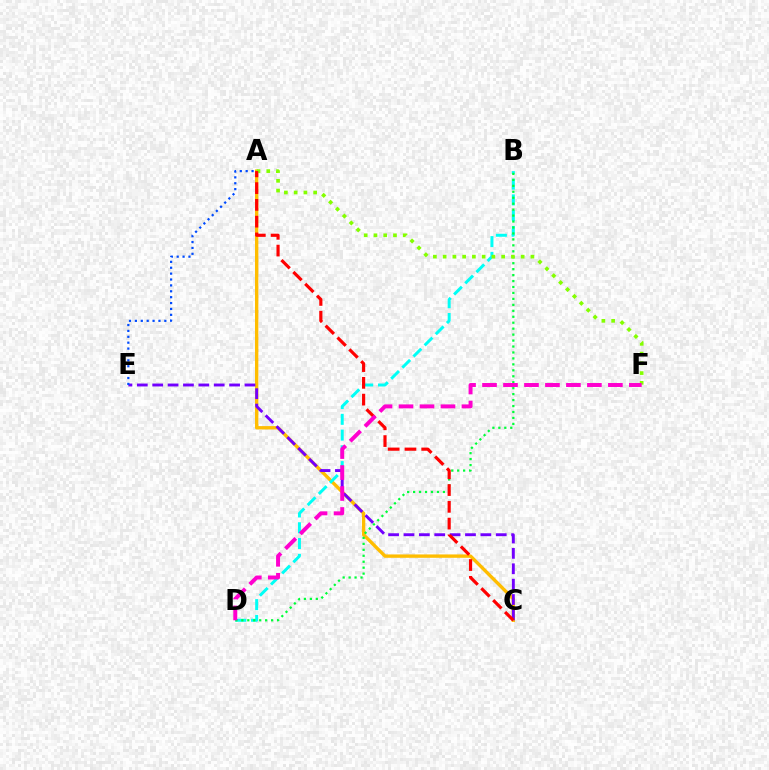{('A', 'C'): [{'color': '#ffbd00', 'line_style': 'solid', 'thickness': 2.42}, {'color': '#ff0000', 'line_style': 'dashed', 'thickness': 2.28}], ('B', 'D'): [{'color': '#00fff6', 'line_style': 'dashed', 'thickness': 2.14}, {'color': '#00ff39', 'line_style': 'dotted', 'thickness': 1.62}], ('C', 'E'): [{'color': '#7200ff', 'line_style': 'dashed', 'thickness': 2.09}], ('A', 'F'): [{'color': '#84ff00', 'line_style': 'dotted', 'thickness': 2.65}], ('D', 'F'): [{'color': '#ff00cf', 'line_style': 'dashed', 'thickness': 2.85}], ('A', 'E'): [{'color': '#004bff', 'line_style': 'dotted', 'thickness': 1.6}]}